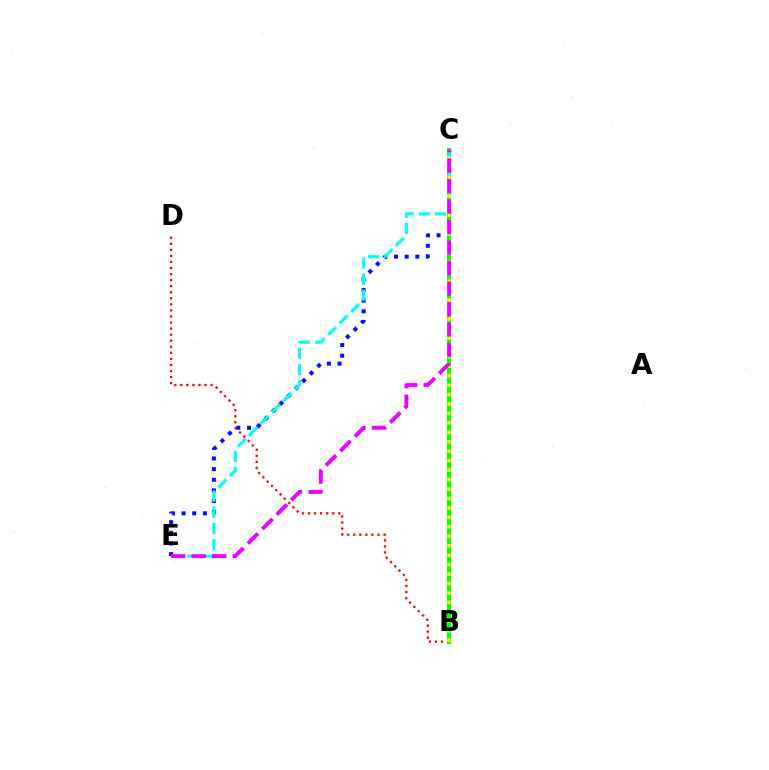{('B', 'D'): [{'color': '#ff0000', 'line_style': 'dotted', 'thickness': 1.65}], ('C', 'E'): [{'color': '#0010ff', 'line_style': 'dotted', 'thickness': 2.89}, {'color': '#00fff6', 'line_style': 'dashed', 'thickness': 2.2}, {'color': '#ee00ff', 'line_style': 'dashed', 'thickness': 2.78}], ('B', 'C'): [{'color': '#08ff00', 'line_style': 'solid', 'thickness': 2.91}, {'color': '#fcf500', 'line_style': 'dotted', 'thickness': 2.57}]}